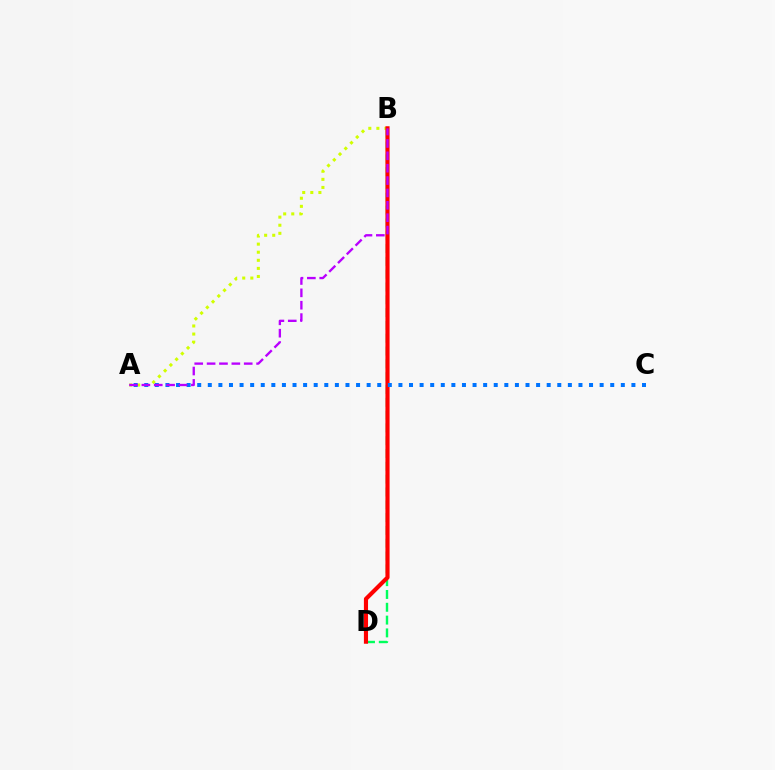{('B', 'D'): [{'color': '#00ff5c', 'line_style': 'dashed', 'thickness': 1.74}, {'color': '#ff0000', 'line_style': 'solid', 'thickness': 2.98}], ('A', 'B'): [{'color': '#d1ff00', 'line_style': 'dotted', 'thickness': 2.2}, {'color': '#b900ff', 'line_style': 'dashed', 'thickness': 1.68}], ('A', 'C'): [{'color': '#0074ff', 'line_style': 'dotted', 'thickness': 2.88}]}